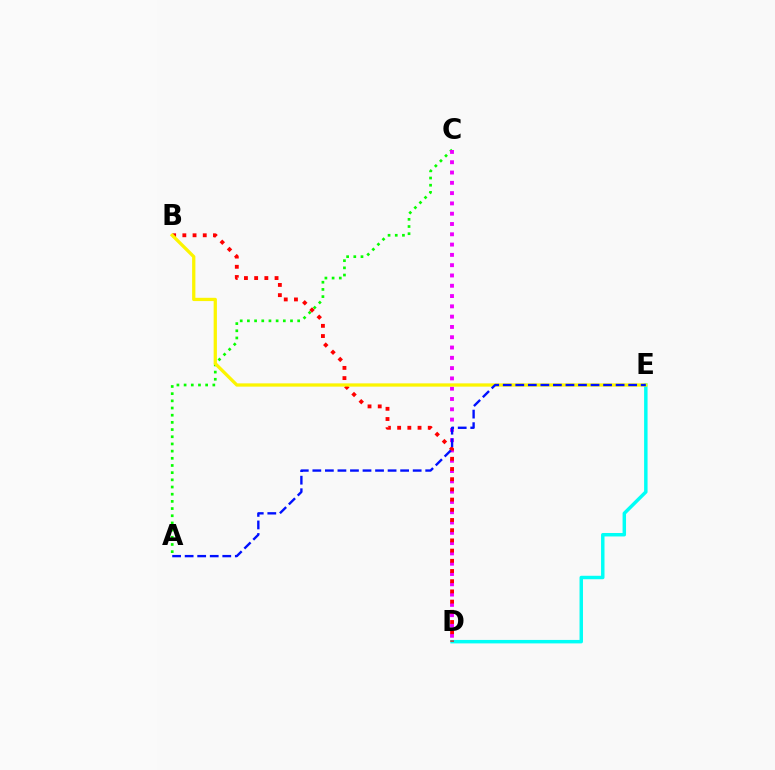{('A', 'C'): [{'color': '#08ff00', 'line_style': 'dotted', 'thickness': 1.95}], ('C', 'D'): [{'color': '#ee00ff', 'line_style': 'dotted', 'thickness': 2.8}], ('D', 'E'): [{'color': '#00fff6', 'line_style': 'solid', 'thickness': 2.49}], ('B', 'D'): [{'color': '#ff0000', 'line_style': 'dotted', 'thickness': 2.77}], ('B', 'E'): [{'color': '#fcf500', 'line_style': 'solid', 'thickness': 2.36}], ('A', 'E'): [{'color': '#0010ff', 'line_style': 'dashed', 'thickness': 1.7}]}